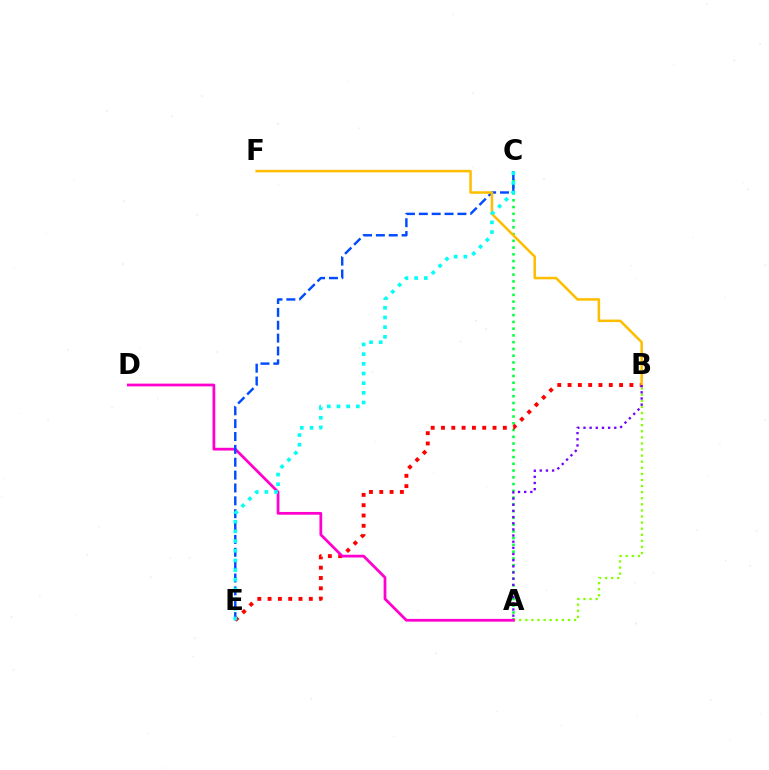{('A', 'C'): [{'color': '#00ff39', 'line_style': 'dotted', 'thickness': 1.84}], ('A', 'B'): [{'color': '#84ff00', 'line_style': 'dotted', 'thickness': 1.65}, {'color': '#7200ff', 'line_style': 'dotted', 'thickness': 1.67}], ('B', 'E'): [{'color': '#ff0000', 'line_style': 'dotted', 'thickness': 2.8}], ('A', 'D'): [{'color': '#ff00cf', 'line_style': 'solid', 'thickness': 1.99}], ('C', 'E'): [{'color': '#004bff', 'line_style': 'dashed', 'thickness': 1.75}, {'color': '#00fff6', 'line_style': 'dotted', 'thickness': 2.63}], ('B', 'F'): [{'color': '#ffbd00', 'line_style': 'solid', 'thickness': 1.82}]}